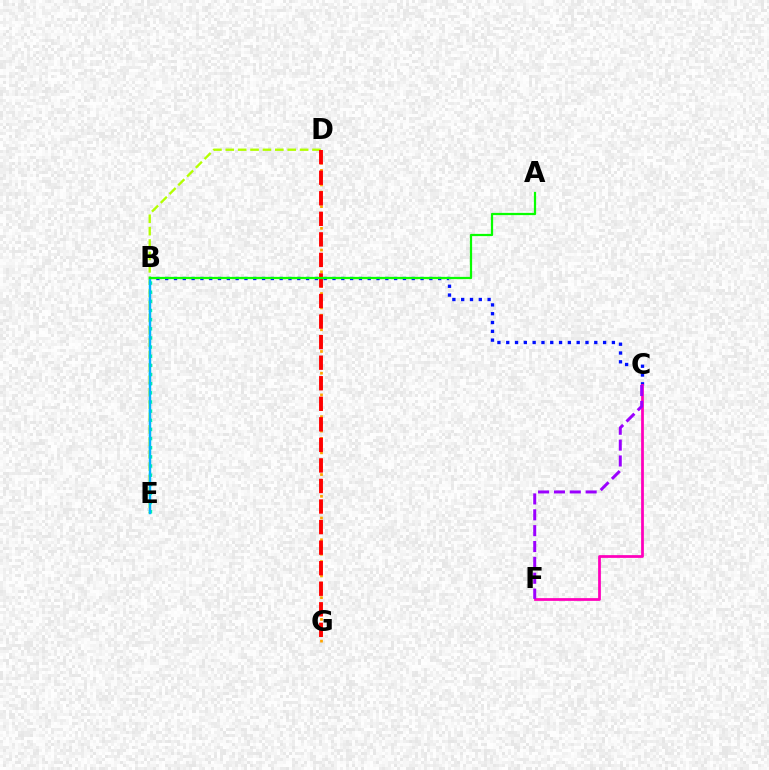{('B', 'E'): [{'color': '#00ff9d', 'line_style': 'dotted', 'thickness': 2.49}, {'color': '#00b5ff', 'line_style': 'solid', 'thickness': 1.77}], ('B', 'C'): [{'color': '#0010ff', 'line_style': 'dotted', 'thickness': 2.39}], ('C', 'F'): [{'color': '#ff00bd', 'line_style': 'solid', 'thickness': 1.99}, {'color': '#9b00ff', 'line_style': 'dashed', 'thickness': 2.15}], ('D', 'E'): [{'color': '#b3ff00', 'line_style': 'dashed', 'thickness': 1.68}], ('D', 'G'): [{'color': '#ffa500', 'line_style': 'dotted', 'thickness': 1.97}, {'color': '#ff0000', 'line_style': 'dashed', 'thickness': 2.79}], ('A', 'B'): [{'color': '#08ff00', 'line_style': 'solid', 'thickness': 1.62}]}